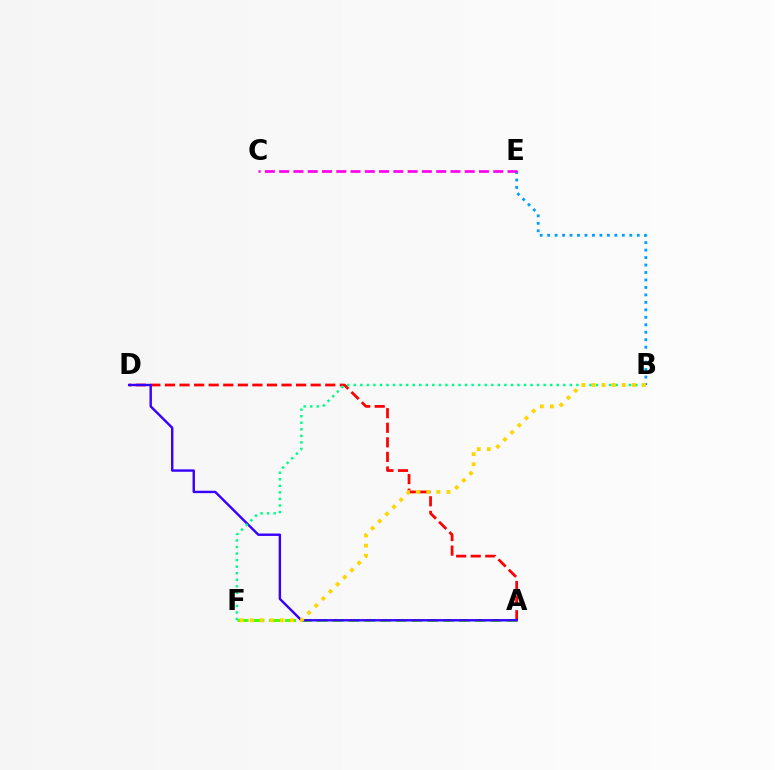{('B', 'E'): [{'color': '#009eff', 'line_style': 'dotted', 'thickness': 2.03}], ('A', 'D'): [{'color': '#ff0000', 'line_style': 'dashed', 'thickness': 1.98}, {'color': '#3700ff', 'line_style': 'solid', 'thickness': 1.73}], ('A', 'F'): [{'color': '#4fff00', 'line_style': 'dashed', 'thickness': 2.15}], ('B', 'F'): [{'color': '#00ff86', 'line_style': 'dotted', 'thickness': 1.78}, {'color': '#ffd500', 'line_style': 'dotted', 'thickness': 2.74}], ('C', 'E'): [{'color': '#ff00ed', 'line_style': 'dashed', 'thickness': 1.94}]}